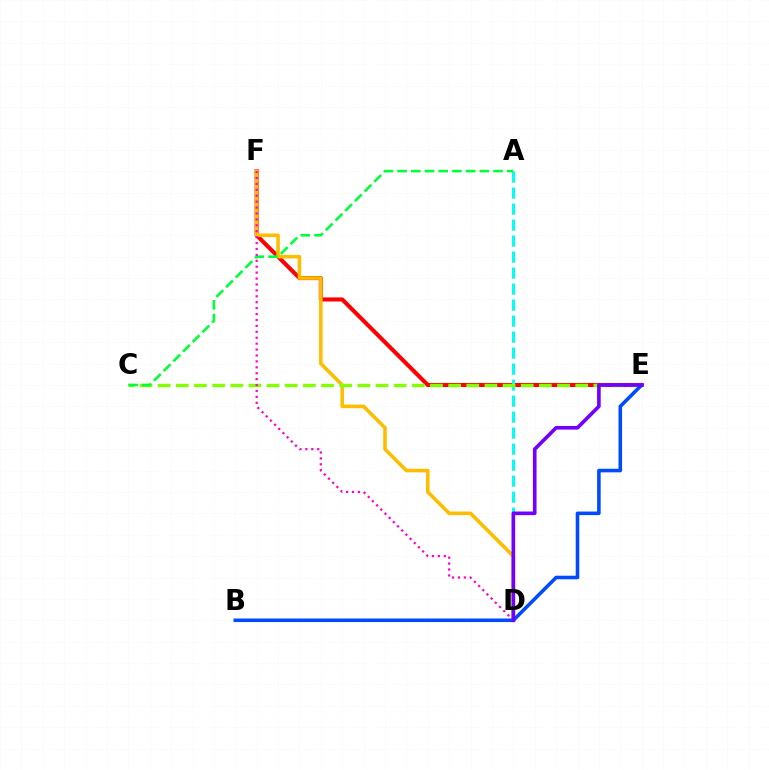{('E', 'F'): [{'color': '#ff0000', 'line_style': 'solid', 'thickness': 2.93}], ('A', 'D'): [{'color': '#00fff6', 'line_style': 'dashed', 'thickness': 2.17}], ('D', 'F'): [{'color': '#ffbd00', 'line_style': 'solid', 'thickness': 2.58}, {'color': '#ff00cf', 'line_style': 'dotted', 'thickness': 1.61}], ('C', 'E'): [{'color': '#84ff00', 'line_style': 'dashed', 'thickness': 2.47}], ('B', 'E'): [{'color': '#004bff', 'line_style': 'solid', 'thickness': 2.57}], ('A', 'C'): [{'color': '#00ff39', 'line_style': 'dashed', 'thickness': 1.86}], ('D', 'E'): [{'color': '#7200ff', 'line_style': 'solid', 'thickness': 2.62}]}